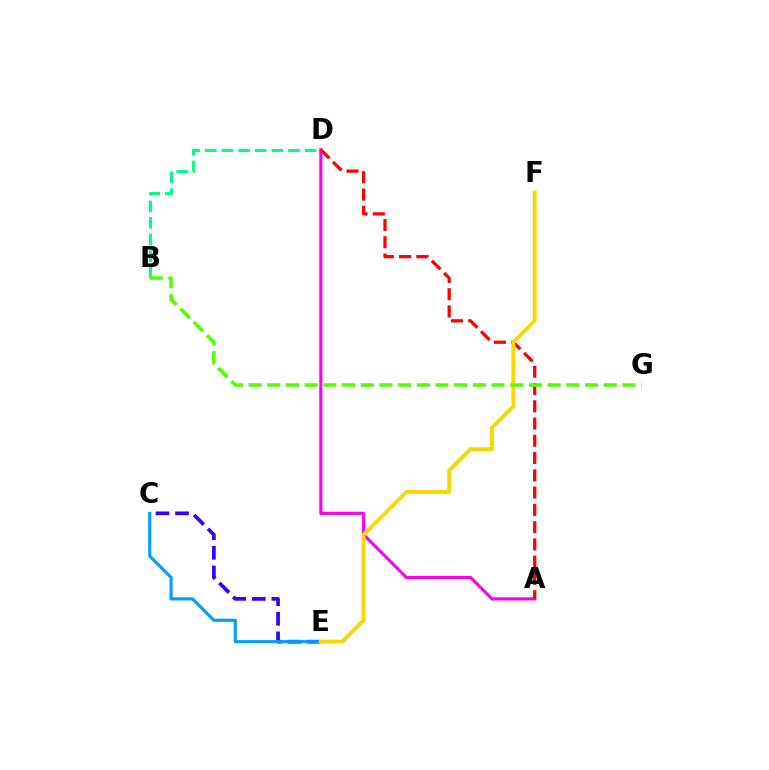{('A', 'D'): [{'color': '#ff00ed', 'line_style': 'solid', 'thickness': 2.25}, {'color': '#ff0000', 'line_style': 'dashed', 'thickness': 2.35}], ('C', 'E'): [{'color': '#3700ff', 'line_style': 'dashed', 'thickness': 2.66}, {'color': '#009eff', 'line_style': 'solid', 'thickness': 2.25}], ('B', 'D'): [{'color': '#00ff86', 'line_style': 'dashed', 'thickness': 2.26}], ('E', 'F'): [{'color': '#ffd500', 'line_style': 'solid', 'thickness': 2.8}], ('B', 'G'): [{'color': '#4fff00', 'line_style': 'dashed', 'thickness': 2.54}]}